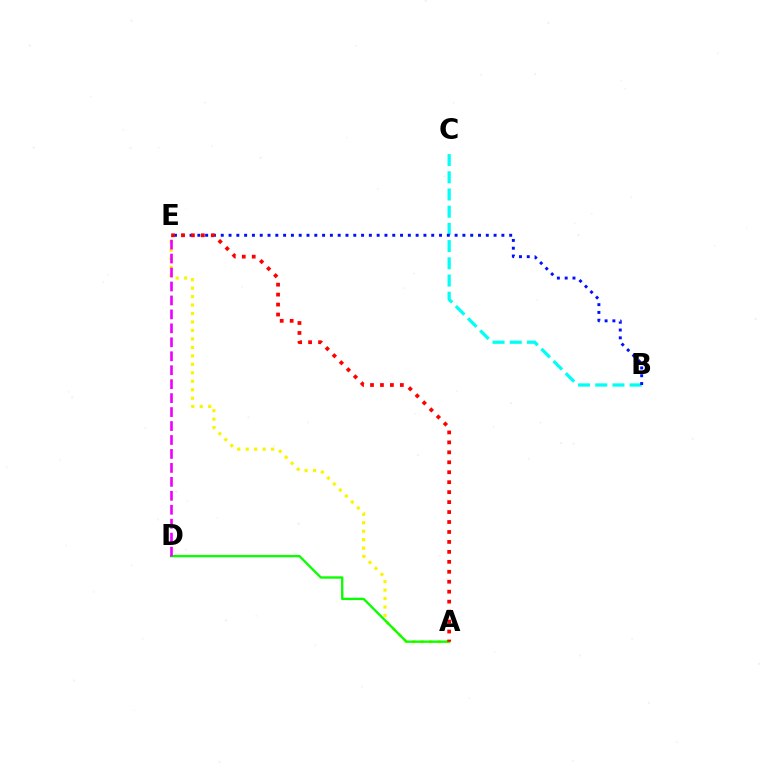{('B', 'C'): [{'color': '#00fff6', 'line_style': 'dashed', 'thickness': 2.34}], ('B', 'E'): [{'color': '#0010ff', 'line_style': 'dotted', 'thickness': 2.12}], ('A', 'E'): [{'color': '#fcf500', 'line_style': 'dotted', 'thickness': 2.3}, {'color': '#ff0000', 'line_style': 'dotted', 'thickness': 2.7}], ('A', 'D'): [{'color': '#08ff00', 'line_style': 'solid', 'thickness': 1.69}], ('D', 'E'): [{'color': '#ee00ff', 'line_style': 'dashed', 'thickness': 1.9}]}